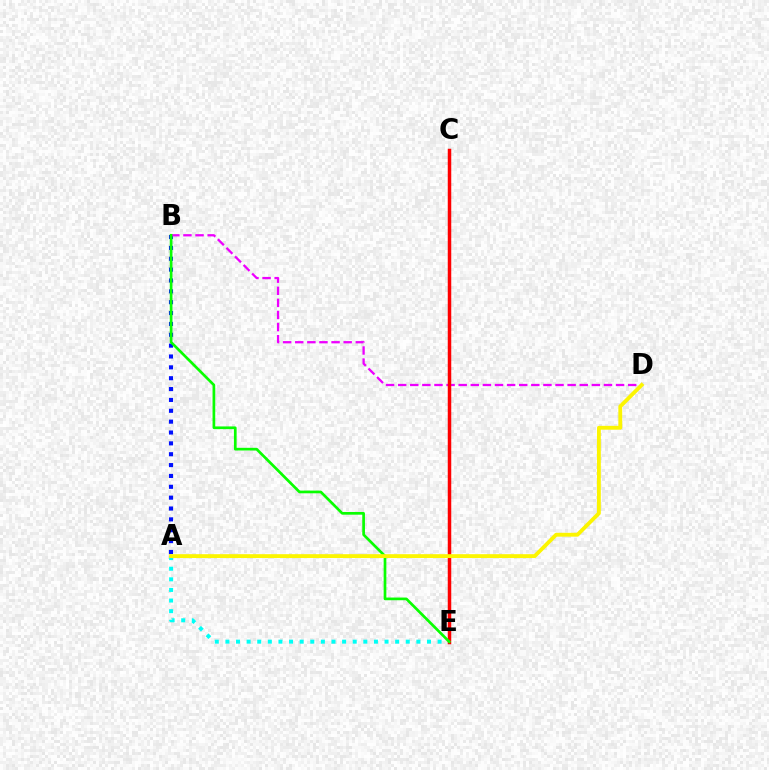{('A', 'B'): [{'color': '#0010ff', 'line_style': 'dotted', 'thickness': 2.95}], ('B', 'D'): [{'color': '#ee00ff', 'line_style': 'dashed', 'thickness': 1.64}], ('A', 'E'): [{'color': '#00fff6', 'line_style': 'dotted', 'thickness': 2.88}], ('C', 'E'): [{'color': '#ff0000', 'line_style': 'solid', 'thickness': 2.52}], ('B', 'E'): [{'color': '#08ff00', 'line_style': 'solid', 'thickness': 1.94}], ('A', 'D'): [{'color': '#fcf500', 'line_style': 'solid', 'thickness': 2.78}]}